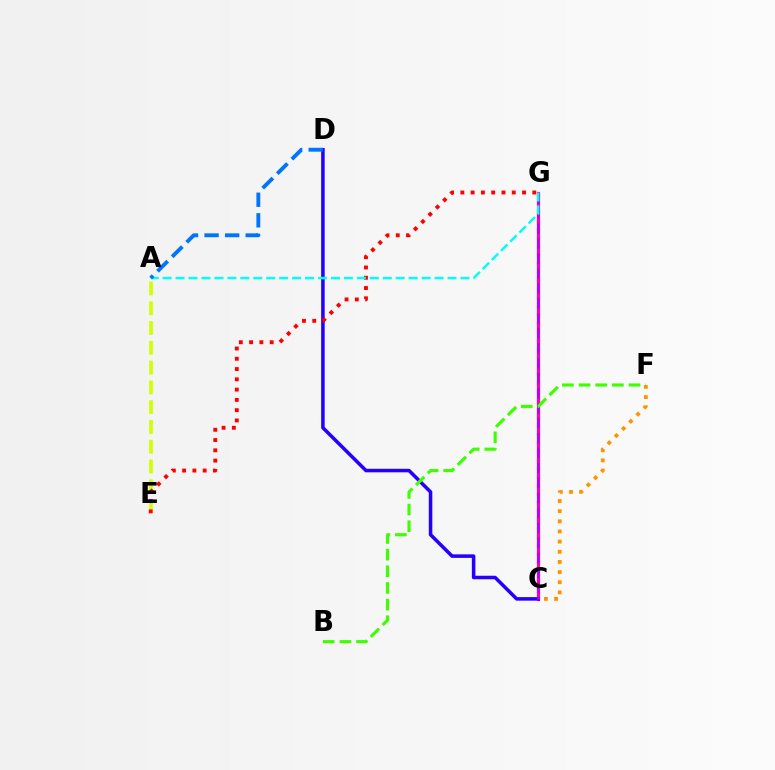{('C', 'G'): [{'color': '#00ff5c', 'line_style': 'dotted', 'thickness': 2.32}, {'color': '#ff00ac', 'line_style': 'solid', 'thickness': 2.3}, {'color': '#b900ff', 'line_style': 'dashed', 'thickness': 2.03}], ('A', 'E'): [{'color': '#d1ff00', 'line_style': 'dashed', 'thickness': 2.69}], ('C', 'D'): [{'color': '#2500ff', 'line_style': 'solid', 'thickness': 2.54}], ('E', 'G'): [{'color': '#ff0000', 'line_style': 'dotted', 'thickness': 2.79}], ('A', 'G'): [{'color': '#00fff6', 'line_style': 'dashed', 'thickness': 1.76}], ('A', 'D'): [{'color': '#0074ff', 'line_style': 'dashed', 'thickness': 2.79}], ('B', 'F'): [{'color': '#3dff00', 'line_style': 'dashed', 'thickness': 2.26}], ('C', 'F'): [{'color': '#ff9400', 'line_style': 'dotted', 'thickness': 2.76}]}